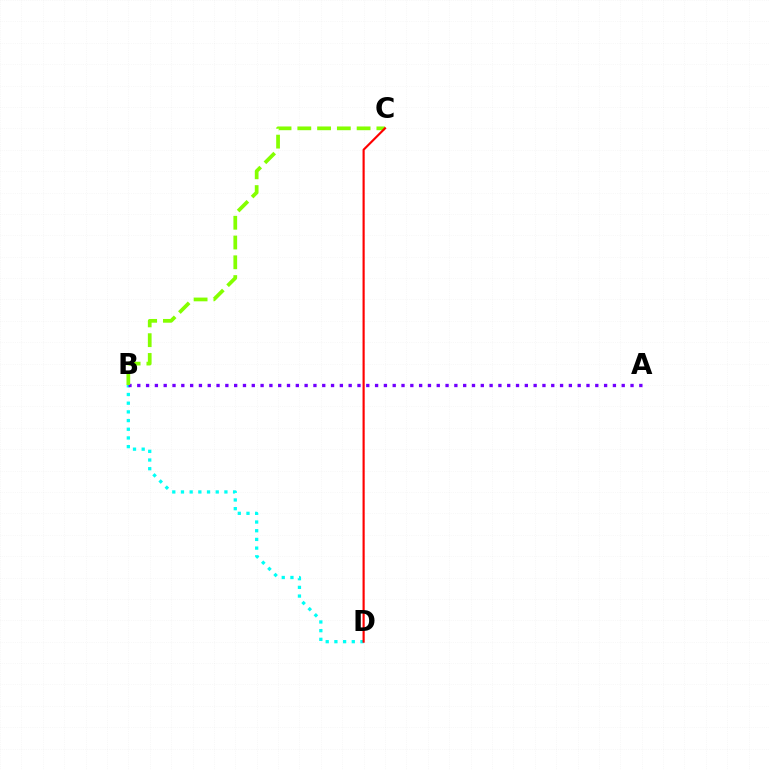{('B', 'D'): [{'color': '#00fff6', 'line_style': 'dotted', 'thickness': 2.36}], ('A', 'B'): [{'color': '#7200ff', 'line_style': 'dotted', 'thickness': 2.39}], ('B', 'C'): [{'color': '#84ff00', 'line_style': 'dashed', 'thickness': 2.69}], ('C', 'D'): [{'color': '#ff0000', 'line_style': 'solid', 'thickness': 1.55}]}